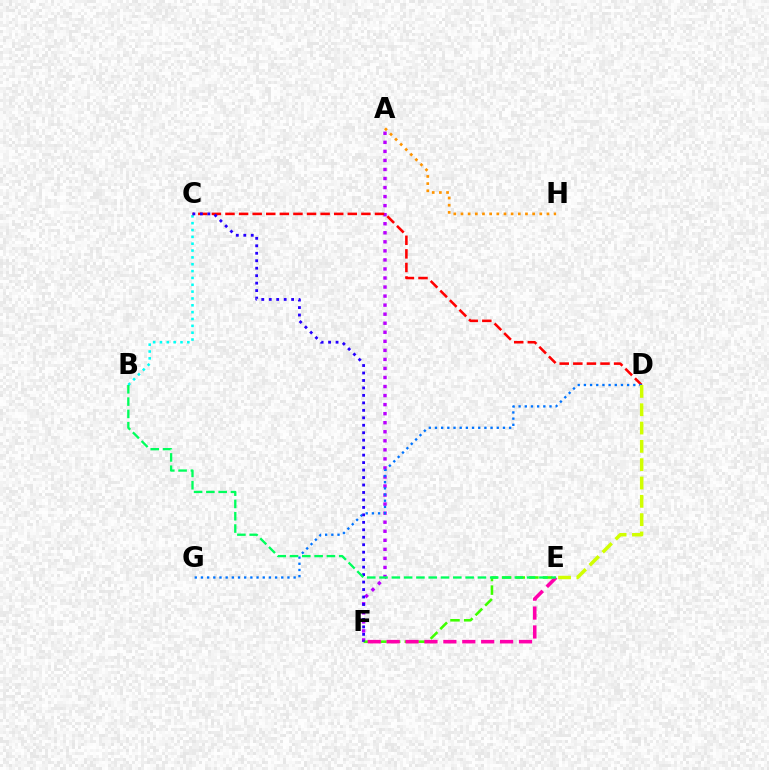{('B', 'C'): [{'color': '#00fff6', 'line_style': 'dotted', 'thickness': 1.86}], ('A', 'F'): [{'color': '#b900ff', 'line_style': 'dotted', 'thickness': 2.46}], ('C', 'D'): [{'color': '#ff0000', 'line_style': 'dashed', 'thickness': 1.85}], ('D', 'G'): [{'color': '#0074ff', 'line_style': 'dotted', 'thickness': 1.68}], ('E', 'F'): [{'color': '#3dff00', 'line_style': 'dashed', 'thickness': 1.85}, {'color': '#ff00ac', 'line_style': 'dashed', 'thickness': 2.57}], ('A', 'H'): [{'color': '#ff9400', 'line_style': 'dotted', 'thickness': 1.95}], ('C', 'F'): [{'color': '#2500ff', 'line_style': 'dotted', 'thickness': 2.03}], ('B', 'E'): [{'color': '#00ff5c', 'line_style': 'dashed', 'thickness': 1.67}], ('D', 'E'): [{'color': '#d1ff00', 'line_style': 'dashed', 'thickness': 2.49}]}